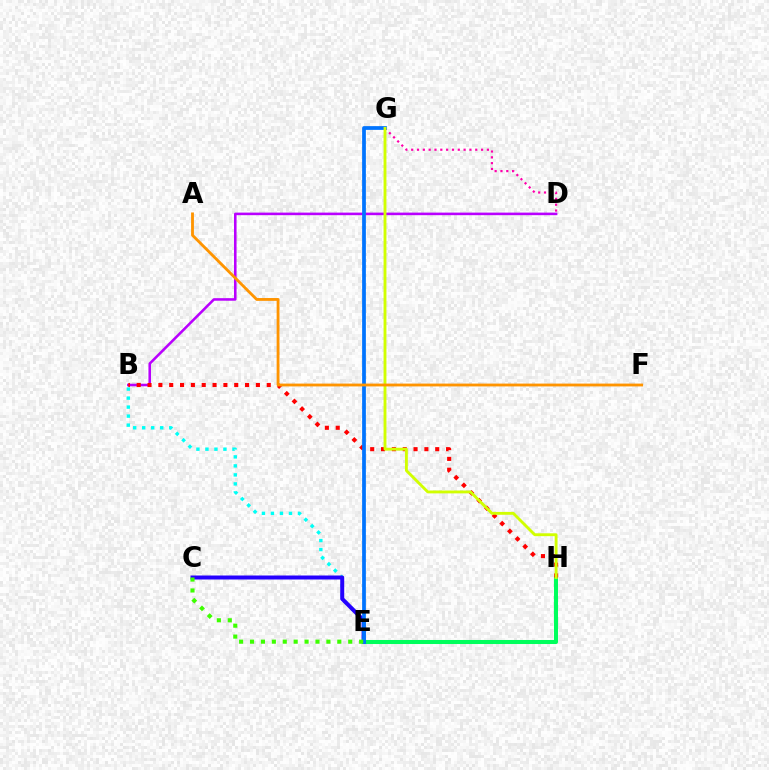{('B', 'E'): [{'color': '#00fff6', 'line_style': 'dotted', 'thickness': 2.45}], ('E', 'H'): [{'color': '#00ff5c', 'line_style': 'solid', 'thickness': 2.91}], ('B', 'D'): [{'color': '#b900ff', 'line_style': 'solid', 'thickness': 1.85}], ('C', 'E'): [{'color': '#2500ff', 'line_style': 'solid', 'thickness': 2.88}, {'color': '#3dff00', 'line_style': 'dotted', 'thickness': 2.96}], ('B', 'H'): [{'color': '#ff0000', 'line_style': 'dotted', 'thickness': 2.94}], ('D', 'G'): [{'color': '#ff00ac', 'line_style': 'dotted', 'thickness': 1.58}], ('E', 'G'): [{'color': '#0074ff', 'line_style': 'solid', 'thickness': 2.7}], ('G', 'H'): [{'color': '#d1ff00', 'line_style': 'solid', 'thickness': 2.06}], ('A', 'F'): [{'color': '#ff9400', 'line_style': 'solid', 'thickness': 2.04}]}